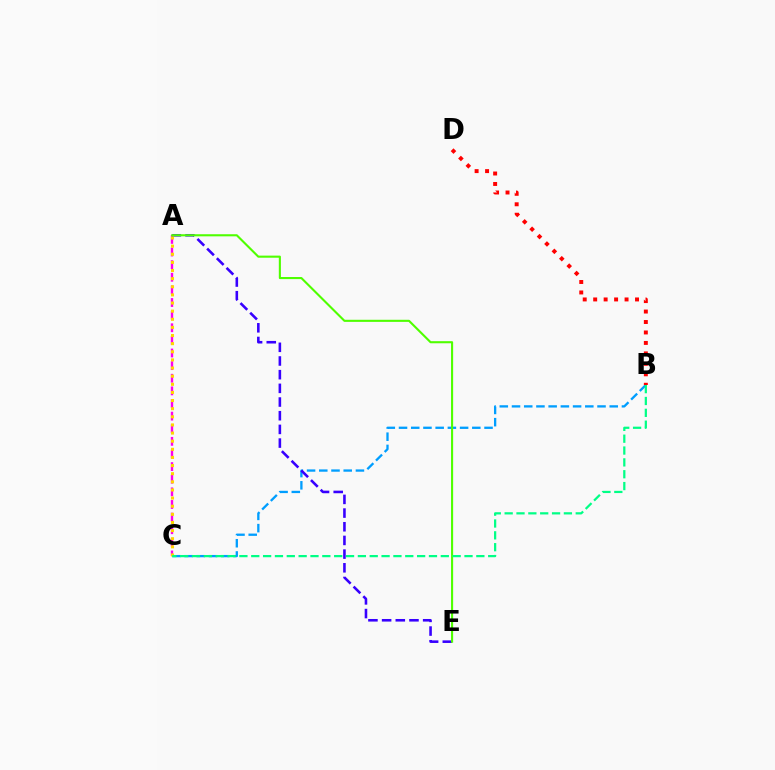{('B', 'C'): [{'color': '#009eff', 'line_style': 'dashed', 'thickness': 1.66}, {'color': '#00ff86', 'line_style': 'dashed', 'thickness': 1.61}], ('A', 'C'): [{'color': '#ff00ed', 'line_style': 'dashed', 'thickness': 1.71}, {'color': '#ffd500', 'line_style': 'dotted', 'thickness': 2.21}], ('A', 'E'): [{'color': '#3700ff', 'line_style': 'dashed', 'thickness': 1.86}, {'color': '#4fff00', 'line_style': 'solid', 'thickness': 1.51}], ('B', 'D'): [{'color': '#ff0000', 'line_style': 'dotted', 'thickness': 2.84}]}